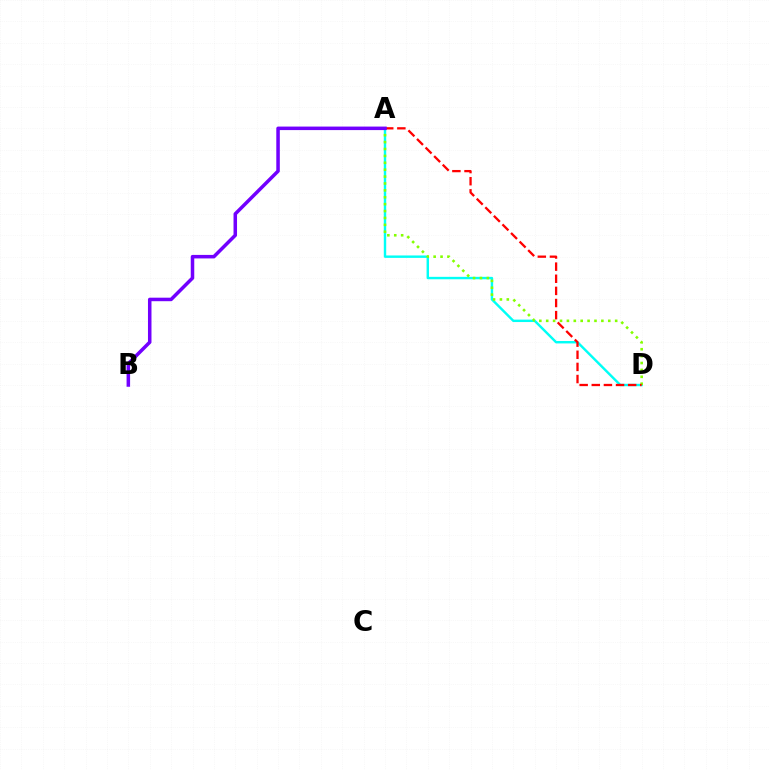{('A', 'D'): [{'color': '#00fff6', 'line_style': 'solid', 'thickness': 1.74}, {'color': '#84ff00', 'line_style': 'dotted', 'thickness': 1.87}, {'color': '#ff0000', 'line_style': 'dashed', 'thickness': 1.65}], ('A', 'B'): [{'color': '#7200ff', 'line_style': 'solid', 'thickness': 2.53}]}